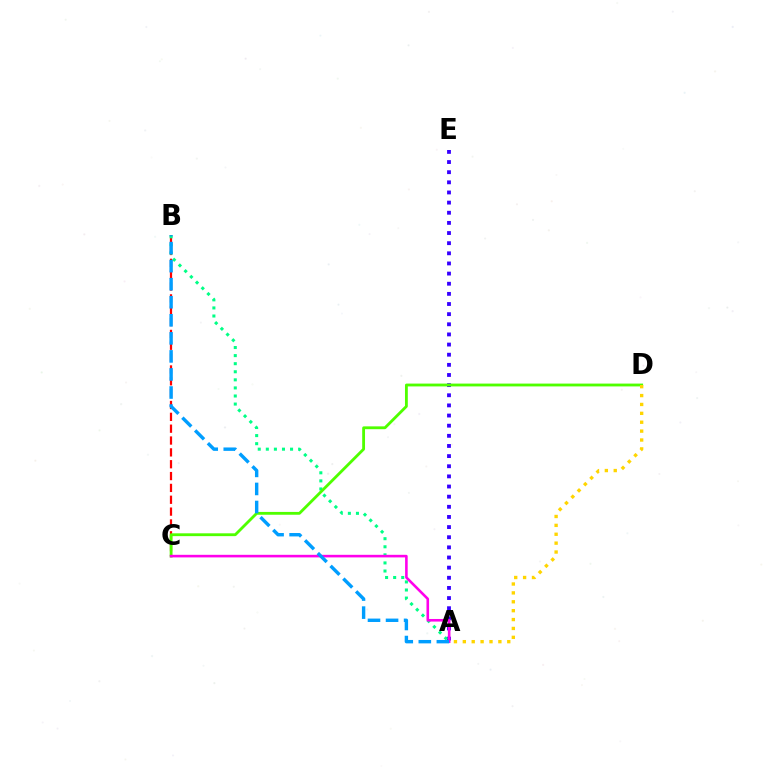{('B', 'C'): [{'color': '#ff0000', 'line_style': 'dashed', 'thickness': 1.61}], ('A', 'E'): [{'color': '#3700ff', 'line_style': 'dotted', 'thickness': 2.75}], ('A', 'B'): [{'color': '#00ff86', 'line_style': 'dotted', 'thickness': 2.19}, {'color': '#009eff', 'line_style': 'dashed', 'thickness': 2.45}], ('C', 'D'): [{'color': '#4fff00', 'line_style': 'solid', 'thickness': 2.03}], ('A', 'D'): [{'color': '#ffd500', 'line_style': 'dotted', 'thickness': 2.42}], ('A', 'C'): [{'color': '#ff00ed', 'line_style': 'solid', 'thickness': 1.87}]}